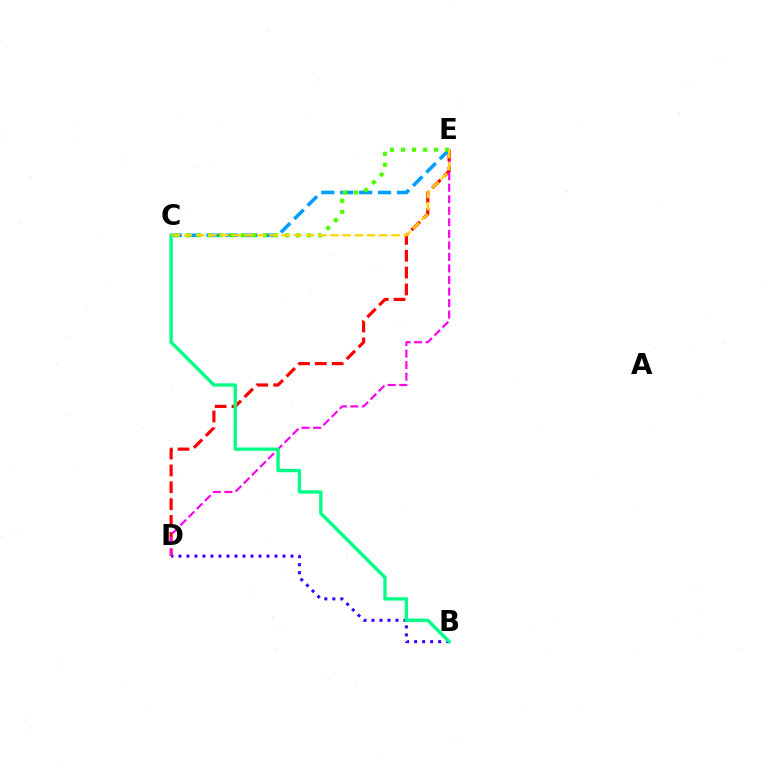{('D', 'E'): [{'color': '#ff0000', 'line_style': 'dashed', 'thickness': 2.29}, {'color': '#ff00ed', 'line_style': 'dashed', 'thickness': 1.57}], ('B', 'D'): [{'color': '#3700ff', 'line_style': 'dotted', 'thickness': 2.18}], ('C', 'E'): [{'color': '#009eff', 'line_style': 'dashed', 'thickness': 2.57}, {'color': '#4fff00', 'line_style': 'dotted', 'thickness': 3.0}, {'color': '#ffd500', 'line_style': 'dashed', 'thickness': 1.66}], ('B', 'C'): [{'color': '#00ff86', 'line_style': 'solid', 'thickness': 2.42}]}